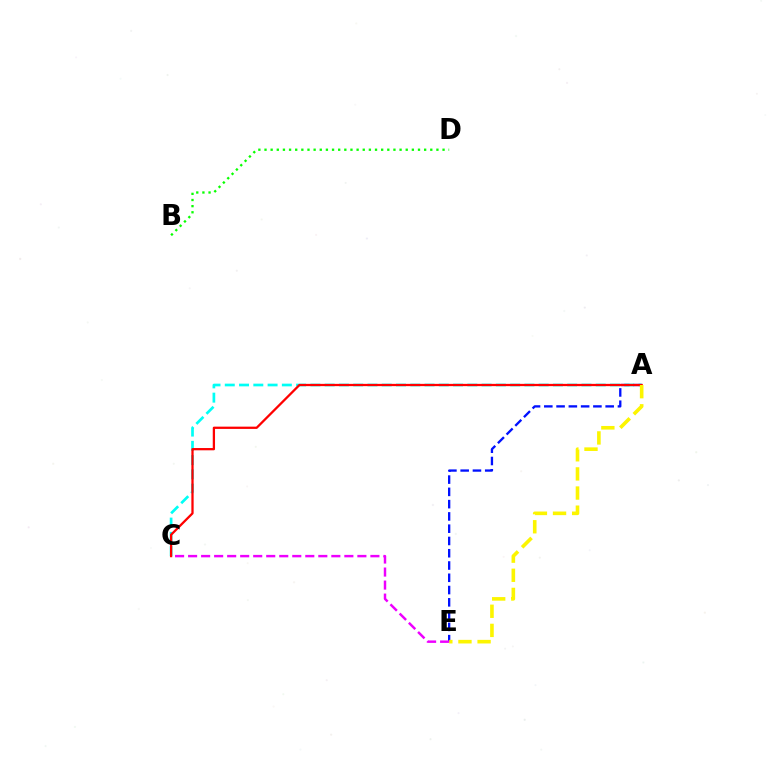{('A', 'E'): [{'color': '#0010ff', 'line_style': 'dashed', 'thickness': 1.67}, {'color': '#fcf500', 'line_style': 'dashed', 'thickness': 2.6}], ('A', 'C'): [{'color': '#00fff6', 'line_style': 'dashed', 'thickness': 1.94}, {'color': '#ff0000', 'line_style': 'solid', 'thickness': 1.64}], ('B', 'D'): [{'color': '#08ff00', 'line_style': 'dotted', 'thickness': 1.67}], ('C', 'E'): [{'color': '#ee00ff', 'line_style': 'dashed', 'thickness': 1.77}]}